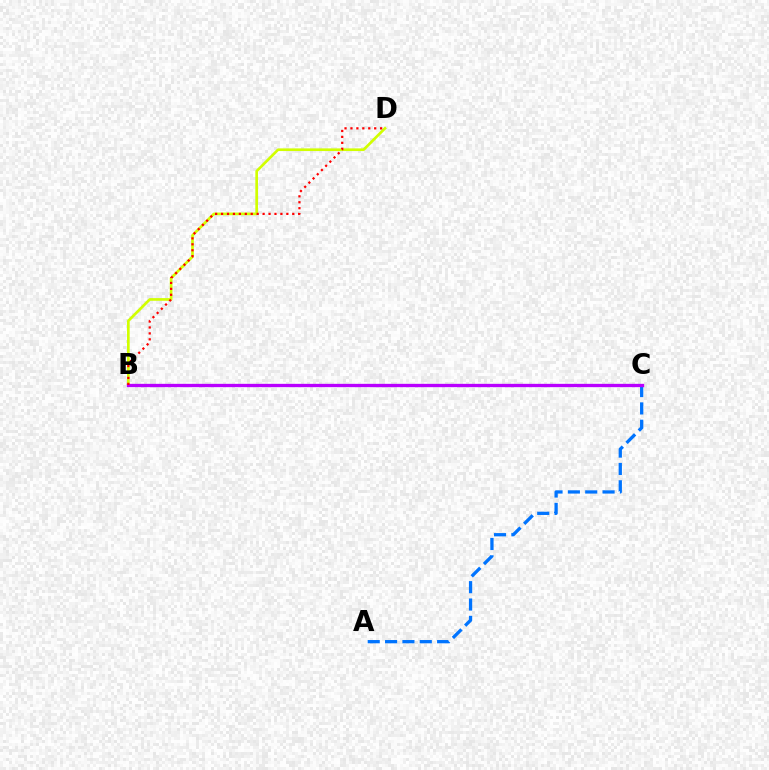{('A', 'C'): [{'color': '#0074ff', 'line_style': 'dashed', 'thickness': 2.36}], ('B', 'C'): [{'color': '#00ff5c', 'line_style': 'solid', 'thickness': 2.08}, {'color': '#b900ff', 'line_style': 'solid', 'thickness': 2.39}], ('B', 'D'): [{'color': '#d1ff00', 'line_style': 'solid', 'thickness': 1.93}, {'color': '#ff0000', 'line_style': 'dotted', 'thickness': 1.61}]}